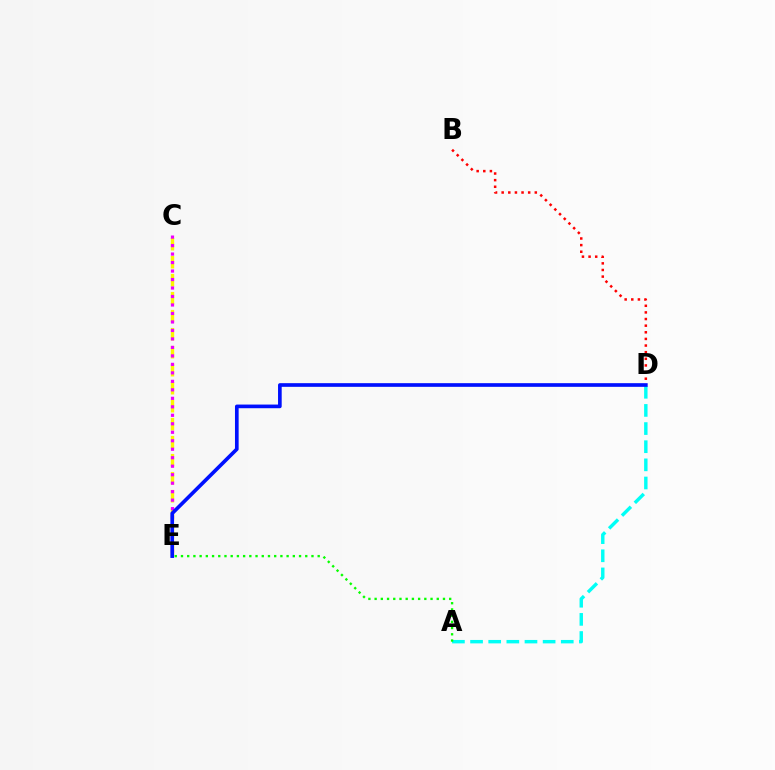{('B', 'D'): [{'color': '#ff0000', 'line_style': 'dotted', 'thickness': 1.8}], ('C', 'E'): [{'color': '#fcf500', 'line_style': 'dashed', 'thickness': 2.45}, {'color': '#ee00ff', 'line_style': 'dotted', 'thickness': 2.31}], ('A', 'D'): [{'color': '#00fff6', 'line_style': 'dashed', 'thickness': 2.46}], ('A', 'E'): [{'color': '#08ff00', 'line_style': 'dotted', 'thickness': 1.69}], ('D', 'E'): [{'color': '#0010ff', 'line_style': 'solid', 'thickness': 2.64}]}